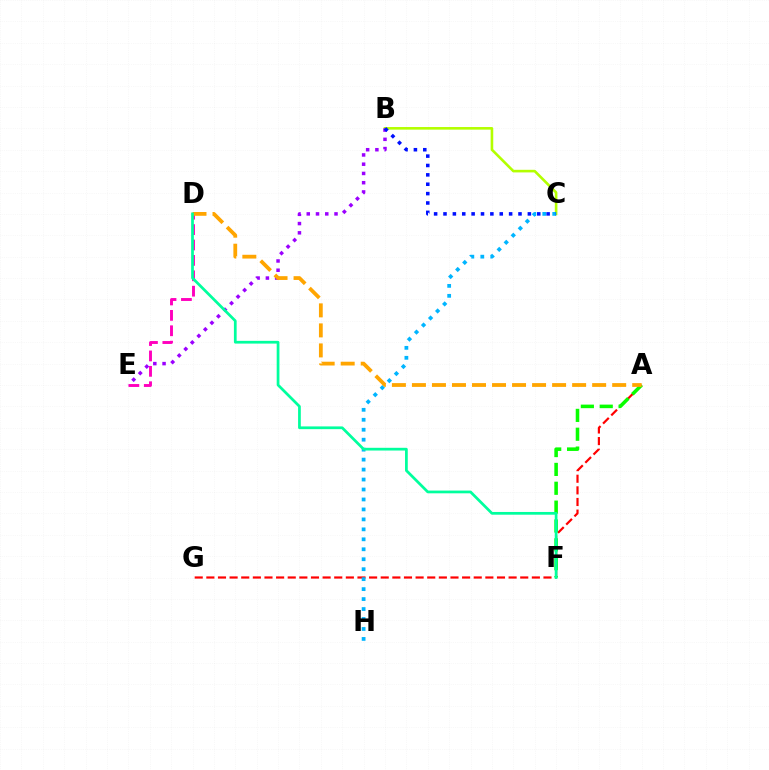{('A', 'G'): [{'color': '#ff0000', 'line_style': 'dashed', 'thickness': 1.58}], ('D', 'E'): [{'color': '#ff00bd', 'line_style': 'dashed', 'thickness': 2.09}], ('B', 'C'): [{'color': '#b3ff00', 'line_style': 'solid', 'thickness': 1.88}, {'color': '#0010ff', 'line_style': 'dotted', 'thickness': 2.55}], ('C', 'H'): [{'color': '#00b5ff', 'line_style': 'dotted', 'thickness': 2.71}], ('A', 'F'): [{'color': '#08ff00', 'line_style': 'dashed', 'thickness': 2.56}], ('B', 'E'): [{'color': '#9b00ff', 'line_style': 'dotted', 'thickness': 2.51}], ('A', 'D'): [{'color': '#ffa500', 'line_style': 'dashed', 'thickness': 2.72}], ('D', 'F'): [{'color': '#00ff9d', 'line_style': 'solid', 'thickness': 1.97}]}